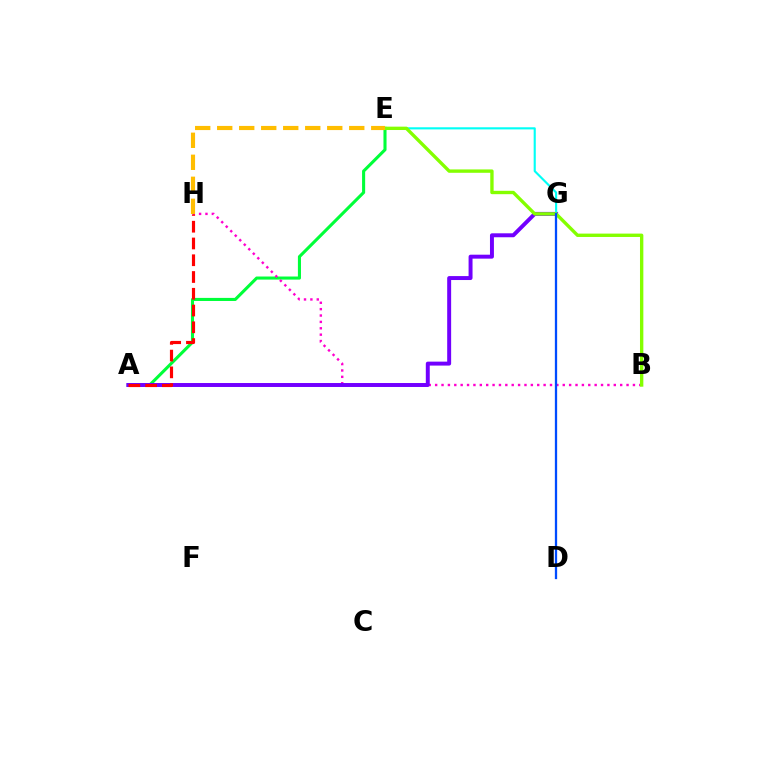{('A', 'E'): [{'color': '#00ff39', 'line_style': 'solid', 'thickness': 2.22}], ('B', 'H'): [{'color': '#ff00cf', 'line_style': 'dotted', 'thickness': 1.73}], ('A', 'G'): [{'color': '#7200ff', 'line_style': 'solid', 'thickness': 2.84}], ('E', 'G'): [{'color': '#00fff6', 'line_style': 'solid', 'thickness': 1.53}], ('B', 'E'): [{'color': '#84ff00', 'line_style': 'solid', 'thickness': 2.42}], ('D', 'G'): [{'color': '#004bff', 'line_style': 'solid', 'thickness': 1.64}], ('A', 'H'): [{'color': '#ff0000', 'line_style': 'dashed', 'thickness': 2.28}], ('E', 'H'): [{'color': '#ffbd00', 'line_style': 'dashed', 'thickness': 2.99}]}